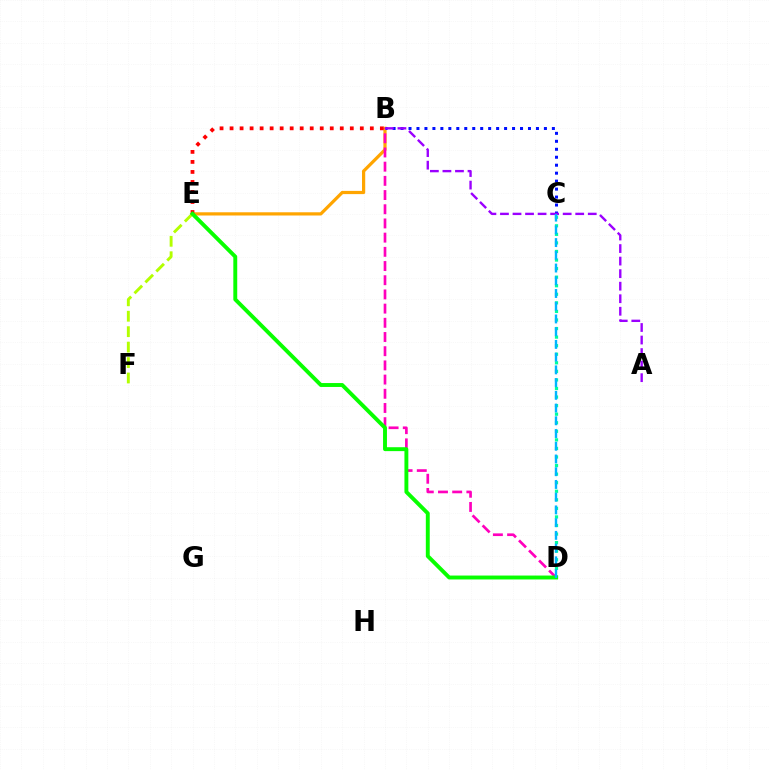{('C', 'D'): [{'color': '#00ff9d', 'line_style': 'dotted', 'thickness': 2.33}, {'color': '#00b5ff', 'line_style': 'dashed', 'thickness': 1.73}], ('B', 'E'): [{'color': '#ffa500', 'line_style': 'solid', 'thickness': 2.32}, {'color': '#ff0000', 'line_style': 'dotted', 'thickness': 2.72}], ('B', 'D'): [{'color': '#ff00bd', 'line_style': 'dashed', 'thickness': 1.93}], ('B', 'C'): [{'color': '#0010ff', 'line_style': 'dotted', 'thickness': 2.16}], ('E', 'F'): [{'color': '#b3ff00', 'line_style': 'dashed', 'thickness': 2.1}], ('A', 'B'): [{'color': '#9b00ff', 'line_style': 'dashed', 'thickness': 1.7}], ('D', 'E'): [{'color': '#08ff00', 'line_style': 'solid', 'thickness': 2.81}]}